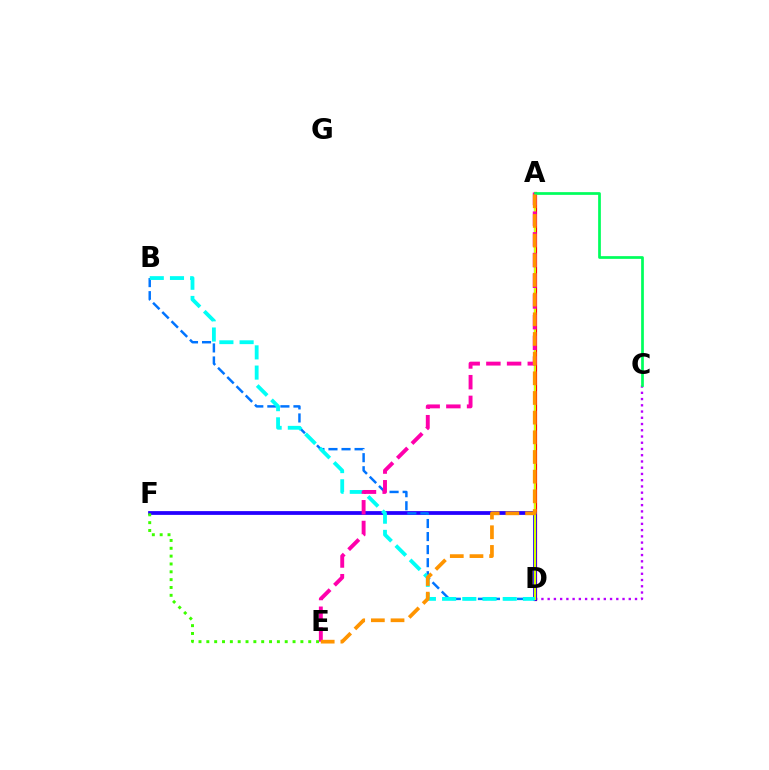{('A', 'D'): [{'color': '#ff0000', 'line_style': 'solid', 'thickness': 2.3}, {'color': '#d1ff00', 'line_style': 'solid', 'thickness': 1.51}], ('C', 'D'): [{'color': '#b900ff', 'line_style': 'dotted', 'thickness': 1.7}], ('D', 'F'): [{'color': '#2500ff', 'line_style': 'solid', 'thickness': 2.71}], ('B', 'D'): [{'color': '#0074ff', 'line_style': 'dashed', 'thickness': 1.77}, {'color': '#00fff6', 'line_style': 'dashed', 'thickness': 2.75}], ('E', 'F'): [{'color': '#3dff00', 'line_style': 'dotted', 'thickness': 2.13}], ('A', 'E'): [{'color': '#ff00ac', 'line_style': 'dashed', 'thickness': 2.81}, {'color': '#ff9400', 'line_style': 'dashed', 'thickness': 2.67}], ('A', 'C'): [{'color': '#00ff5c', 'line_style': 'solid', 'thickness': 1.96}]}